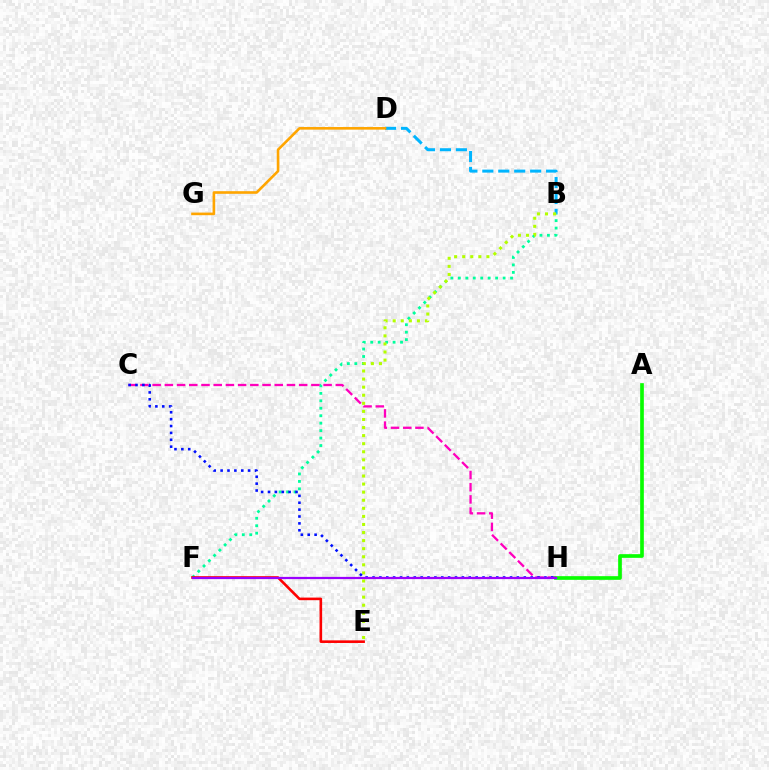{('B', 'D'): [{'color': '#00b5ff', 'line_style': 'dashed', 'thickness': 2.17}], ('B', 'F'): [{'color': '#00ff9d', 'line_style': 'dotted', 'thickness': 2.03}], ('E', 'F'): [{'color': '#ff0000', 'line_style': 'solid', 'thickness': 1.88}], ('C', 'H'): [{'color': '#ff00bd', 'line_style': 'dashed', 'thickness': 1.66}, {'color': '#0010ff', 'line_style': 'dotted', 'thickness': 1.87}], ('A', 'H'): [{'color': '#08ff00', 'line_style': 'solid', 'thickness': 2.64}], ('B', 'E'): [{'color': '#b3ff00', 'line_style': 'dotted', 'thickness': 2.19}], ('F', 'H'): [{'color': '#9b00ff', 'line_style': 'solid', 'thickness': 1.6}], ('D', 'G'): [{'color': '#ffa500', 'line_style': 'solid', 'thickness': 1.89}]}